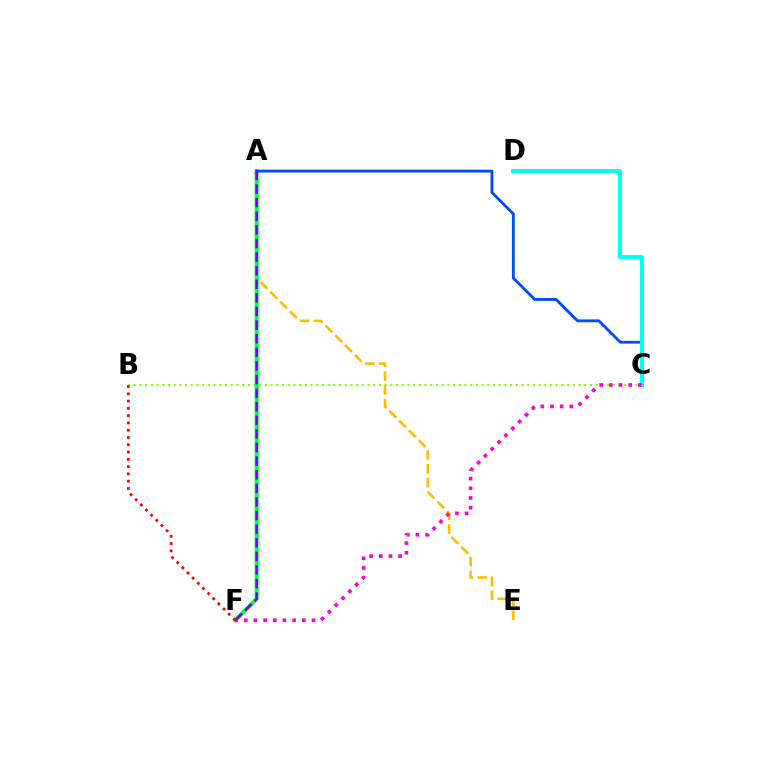{('A', 'E'): [{'color': '#ffbd00', 'line_style': 'dashed', 'thickness': 1.88}], ('B', 'C'): [{'color': '#84ff00', 'line_style': 'dotted', 'thickness': 1.55}], ('A', 'F'): [{'color': '#00ff39', 'line_style': 'solid', 'thickness': 2.91}, {'color': '#7200ff', 'line_style': 'dashed', 'thickness': 1.85}], ('A', 'C'): [{'color': '#004bff', 'line_style': 'solid', 'thickness': 2.04}], ('C', 'D'): [{'color': '#00fff6', 'line_style': 'solid', 'thickness': 2.86}], ('C', 'F'): [{'color': '#ff00cf', 'line_style': 'dotted', 'thickness': 2.63}], ('B', 'F'): [{'color': '#ff0000', 'line_style': 'dotted', 'thickness': 1.98}]}